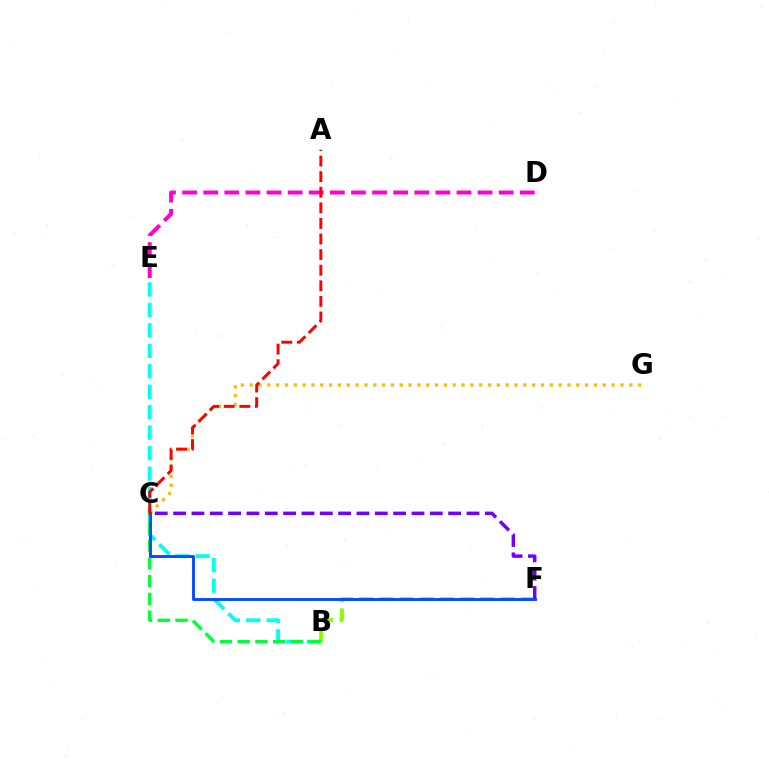{('B', 'E'): [{'color': '#00fff6', 'line_style': 'dashed', 'thickness': 2.78}], ('D', 'E'): [{'color': '#ff00cf', 'line_style': 'dashed', 'thickness': 2.87}], ('B', 'F'): [{'color': '#84ff00', 'line_style': 'dashed', 'thickness': 2.75}], ('C', 'G'): [{'color': '#ffbd00', 'line_style': 'dotted', 'thickness': 2.4}], ('B', 'C'): [{'color': '#00ff39', 'line_style': 'dashed', 'thickness': 2.41}], ('C', 'F'): [{'color': '#004bff', 'line_style': 'solid', 'thickness': 2.07}, {'color': '#7200ff', 'line_style': 'dashed', 'thickness': 2.49}], ('A', 'C'): [{'color': '#ff0000', 'line_style': 'dashed', 'thickness': 2.12}]}